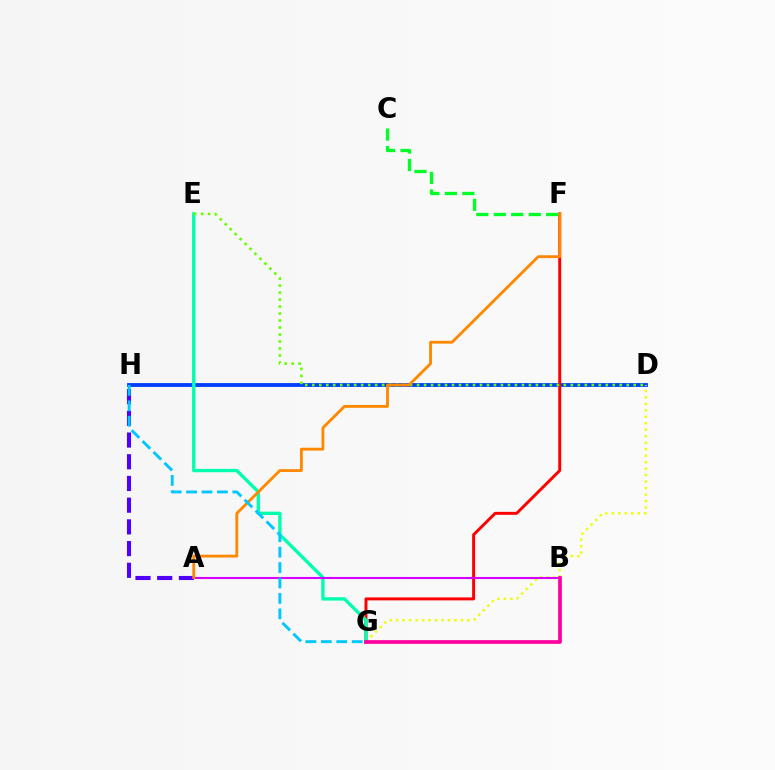{('D', 'H'): [{'color': '#003fff', 'line_style': 'solid', 'thickness': 2.76}], ('F', 'G'): [{'color': '#ff0000', 'line_style': 'solid', 'thickness': 2.12}], ('A', 'H'): [{'color': '#4f00ff', 'line_style': 'dashed', 'thickness': 2.95}], ('D', 'G'): [{'color': '#eeff00', 'line_style': 'dotted', 'thickness': 1.76}], ('E', 'G'): [{'color': '#00ffaf', 'line_style': 'solid', 'thickness': 2.42}], ('A', 'B'): [{'color': '#d600ff', 'line_style': 'solid', 'thickness': 1.51}], ('B', 'G'): [{'color': '#ff00a0', 'line_style': 'solid', 'thickness': 2.68}], ('C', 'F'): [{'color': '#00ff27', 'line_style': 'dashed', 'thickness': 2.37}], ('D', 'E'): [{'color': '#66ff00', 'line_style': 'dotted', 'thickness': 1.9}], ('A', 'F'): [{'color': '#ff8800', 'line_style': 'solid', 'thickness': 2.05}], ('G', 'H'): [{'color': '#00c7ff', 'line_style': 'dashed', 'thickness': 2.1}]}